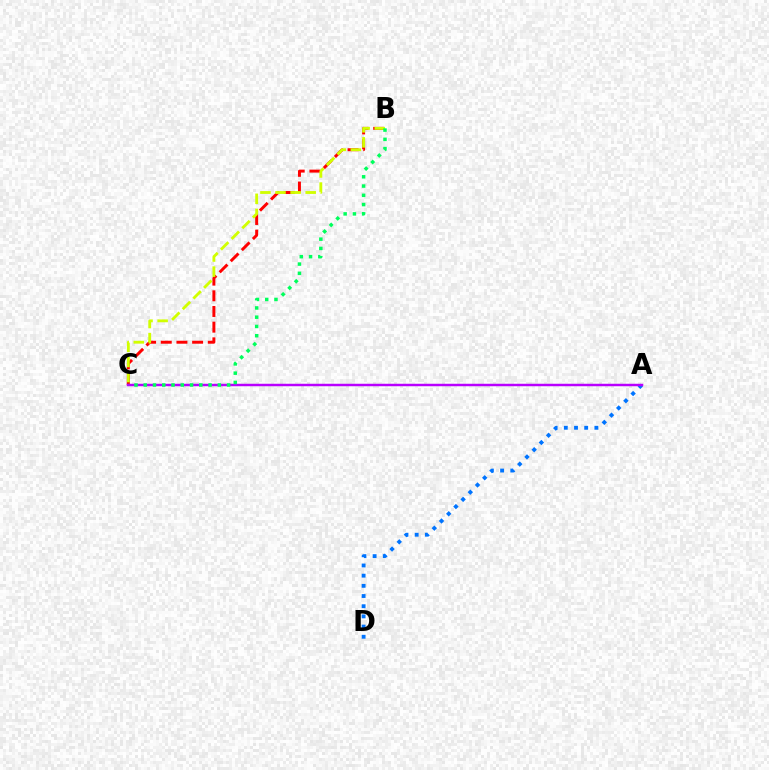{('A', 'D'): [{'color': '#0074ff', 'line_style': 'dotted', 'thickness': 2.77}], ('B', 'C'): [{'color': '#ff0000', 'line_style': 'dashed', 'thickness': 2.13}, {'color': '#d1ff00', 'line_style': 'dashed', 'thickness': 2.05}, {'color': '#00ff5c', 'line_style': 'dotted', 'thickness': 2.52}], ('A', 'C'): [{'color': '#b900ff', 'line_style': 'solid', 'thickness': 1.78}]}